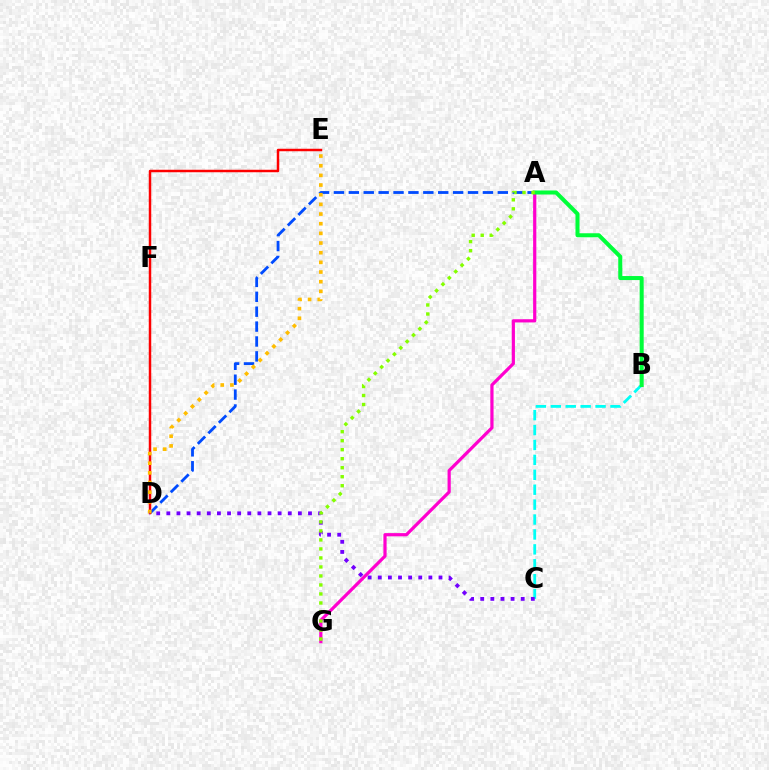{('A', 'D'): [{'color': '#004bff', 'line_style': 'dashed', 'thickness': 2.02}], ('B', 'C'): [{'color': '#00fff6', 'line_style': 'dashed', 'thickness': 2.03}], ('A', 'G'): [{'color': '#ff00cf', 'line_style': 'solid', 'thickness': 2.31}, {'color': '#84ff00', 'line_style': 'dotted', 'thickness': 2.45}], ('A', 'B'): [{'color': '#00ff39', 'line_style': 'solid', 'thickness': 2.9}], ('D', 'E'): [{'color': '#ff0000', 'line_style': 'solid', 'thickness': 1.78}, {'color': '#ffbd00', 'line_style': 'dotted', 'thickness': 2.63}], ('C', 'D'): [{'color': '#7200ff', 'line_style': 'dotted', 'thickness': 2.75}]}